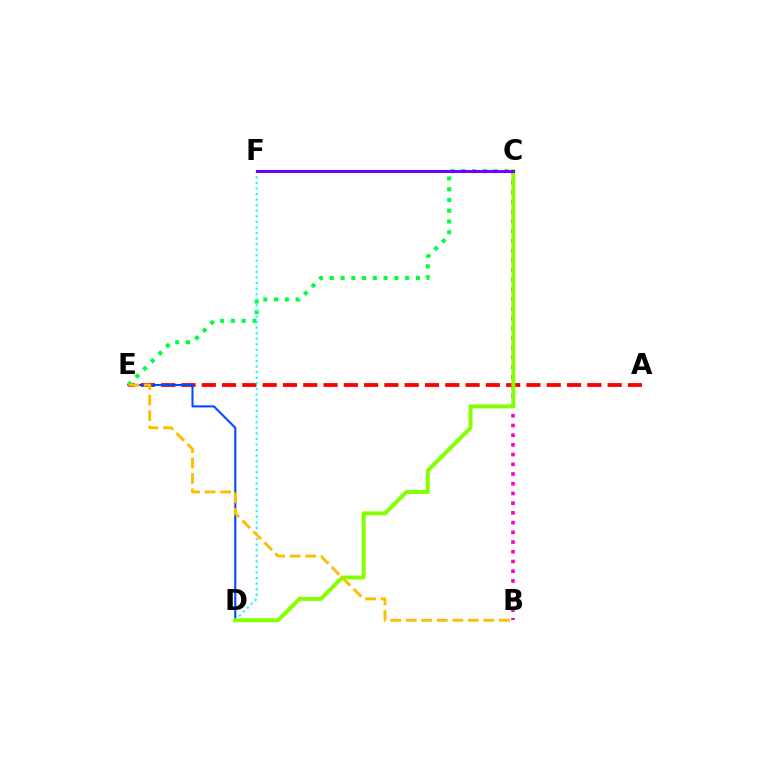{('B', 'C'): [{'color': '#ff00cf', 'line_style': 'dotted', 'thickness': 2.64}], ('A', 'E'): [{'color': '#ff0000', 'line_style': 'dashed', 'thickness': 2.76}], ('C', 'E'): [{'color': '#00ff39', 'line_style': 'dotted', 'thickness': 2.92}], ('D', 'E'): [{'color': '#004bff', 'line_style': 'solid', 'thickness': 1.51}], ('D', 'F'): [{'color': '#00fff6', 'line_style': 'dotted', 'thickness': 1.51}], ('C', 'D'): [{'color': '#84ff00', 'line_style': 'solid', 'thickness': 2.84}], ('C', 'F'): [{'color': '#7200ff', 'line_style': 'solid', 'thickness': 2.17}], ('B', 'E'): [{'color': '#ffbd00', 'line_style': 'dashed', 'thickness': 2.11}]}